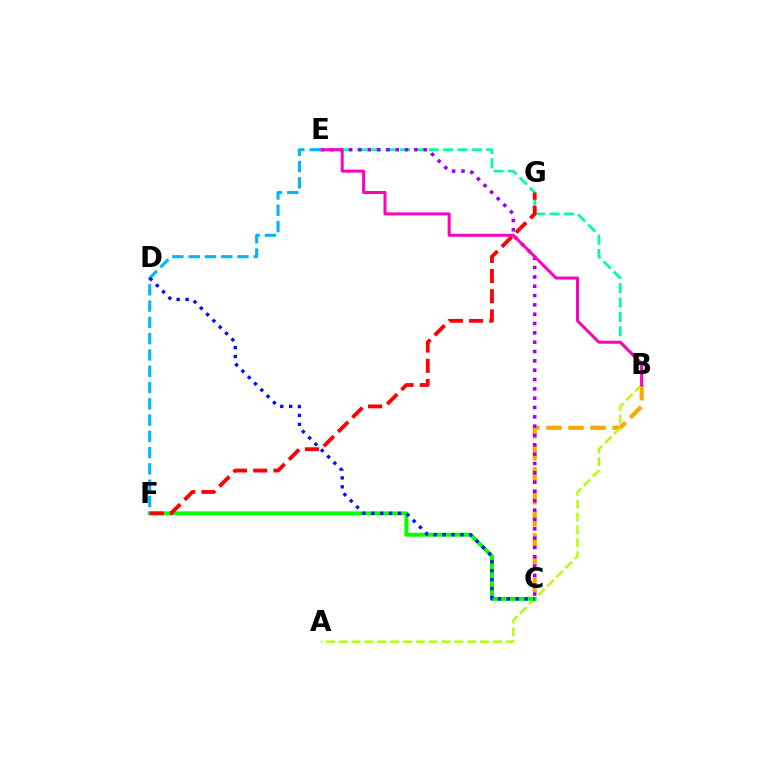{('B', 'E'): [{'color': '#00ff9d', 'line_style': 'dashed', 'thickness': 1.95}, {'color': '#ff00bd', 'line_style': 'solid', 'thickness': 2.15}], ('B', 'C'): [{'color': '#ffa500', 'line_style': 'dashed', 'thickness': 3.0}], ('A', 'B'): [{'color': '#b3ff00', 'line_style': 'dashed', 'thickness': 1.75}], ('C', 'E'): [{'color': '#9b00ff', 'line_style': 'dotted', 'thickness': 2.53}], ('C', 'F'): [{'color': '#08ff00', 'line_style': 'solid', 'thickness': 2.82}], ('E', 'F'): [{'color': '#00b5ff', 'line_style': 'dashed', 'thickness': 2.21}], ('C', 'D'): [{'color': '#0010ff', 'line_style': 'dotted', 'thickness': 2.42}], ('F', 'G'): [{'color': '#ff0000', 'line_style': 'dashed', 'thickness': 2.74}]}